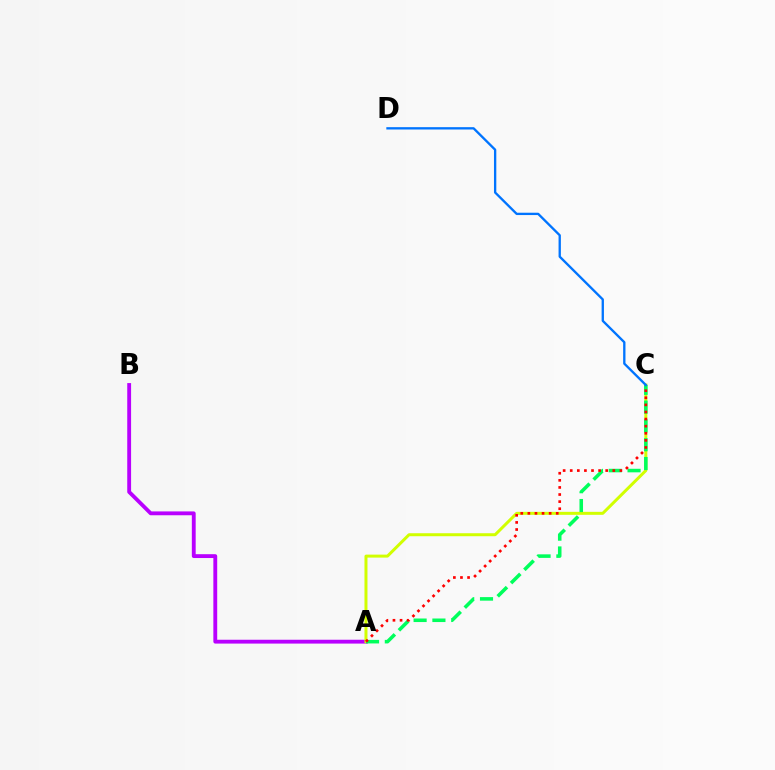{('A', 'B'): [{'color': '#b900ff', 'line_style': 'solid', 'thickness': 2.77}], ('A', 'C'): [{'color': '#d1ff00', 'line_style': 'solid', 'thickness': 2.15}, {'color': '#00ff5c', 'line_style': 'dashed', 'thickness': 2.55}, {'color': '#ff0000', 'line_style': 'dotted', 'thickness': 1.93}], ('C', 'D'): [{'color': '#0074ff', 'line_style': 'solid', 'thickness': 1.68}]}